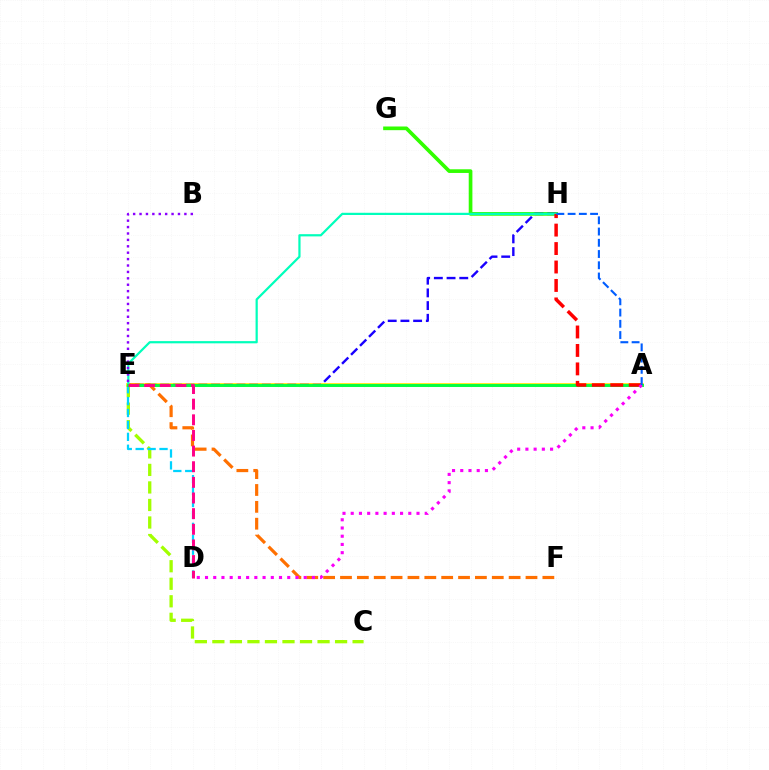{('C', 'E'): [{'color': '#a2ff00', 'line_style': 'dashed', 'thickness': 2.38}], ('G', 'H'): [{'color': '#31ff00', 'line_style': 'solid', 'thickness': 2.65}], ('A', 'E'): [{'color': '#ffe600', 'line_style': 'solid', 'thickness': 2.65}, {'color': '#00ff45', 'line_style': 'solid', 'thickness': 2.09}], ('E', 'H'): [{'color': '#1900ff', 'line_style': 'dashed', 'thickness': 1.73}, {'color': '#00ffbb', 'line_style': 'solid', 'thickness': 1.59}], ('E', 'F'): [{'color': '#ff7000', 'line_style': 'dashed', 'thickness': 2.29}], ('D', 'E'): [{'color': '#00d3ff', 'line_style': 'dashed', 'thickness': 1.62}, {'color': '#ff0088', 'line_style': 'dashed', 'thickness': 2.12}], ('A', 'H'): [{'color': '#ff0000', 'line_style': 'dashed', 'thickness': 2.51}, {'color': '#005dff', 'line_style': 'dashed', 'thickness': 1.53}], ('A', 'D'): [{'color': '#fa00f9', 'line_style': 'dotted', 'thickness': 2.23}], ('B', 'E'): [{'color': '#8a00ff', 'line_style': 'dotted', 'thickness': 1.74}]}